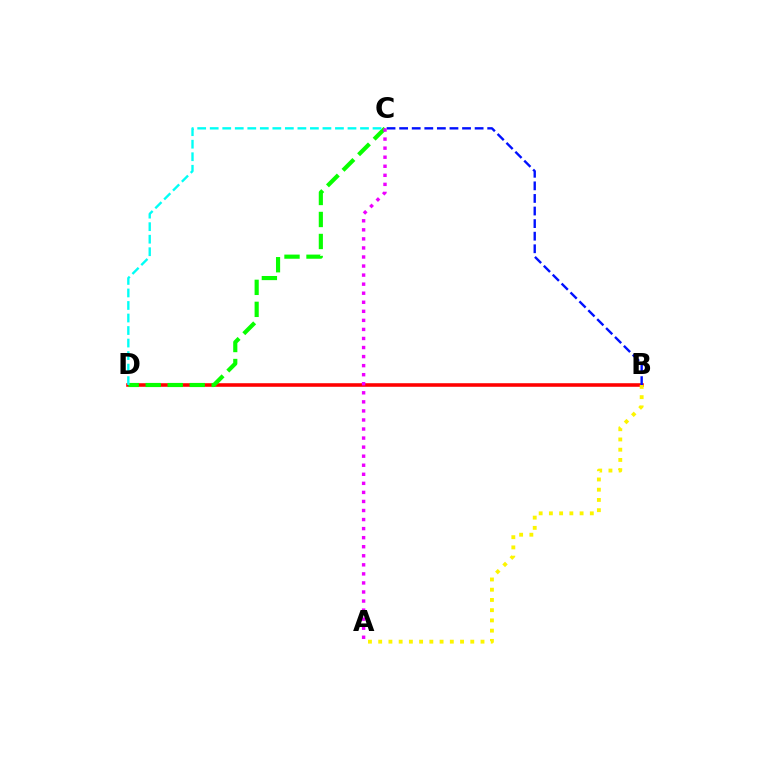{('B', 'D'): [{'color': '#ff0000', 'line_style': 'solid', 'thickness': 2.57}], ('A', 'B'): [{'color': '#fcf500', 'line_style': 'dotted', 'thickness': 2.78}], ('C', 'D'): [{'color': '#08ff00', 'line_style': 'dashed', 'thickness': 2.99}, {'color': '#00fff6', 'line_style': 'dashed', 'thickness': 1.7}], ('B', 'C'): [{'color': '#0010ff', 'line_style': 'dashed', 'thickness': 1.71}], ('A', 'C'): [{'color': '#ee00ff', 'line_style': 'dotted', 'thickness': 2.46}]}